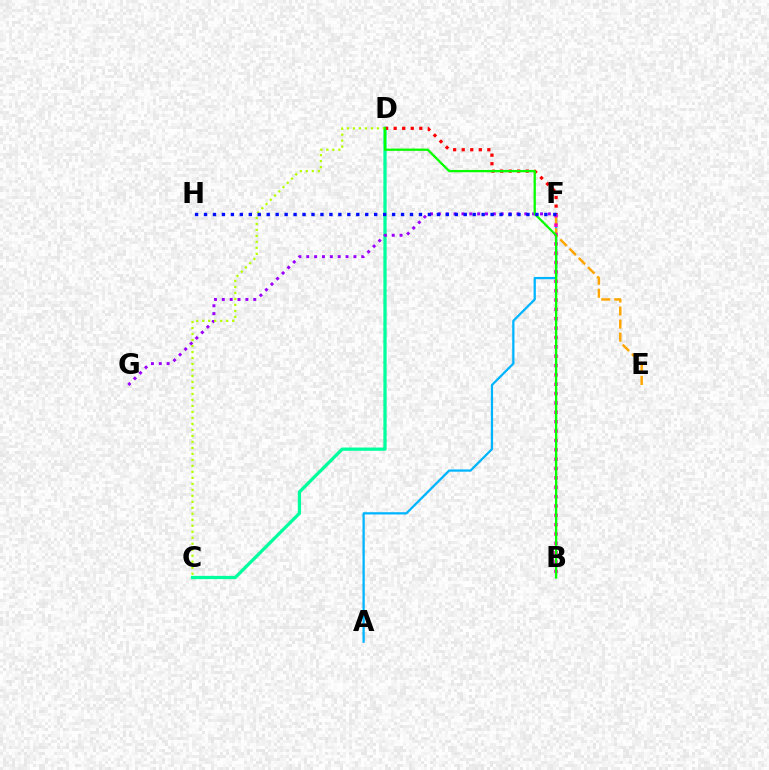{('A', 'F'): [{'color': '#00b5ff', 'line_style': 'solid', 'thickness': 1.63}], ('C', 'D'): [{'color': '#00ff9d', 'line_style': 'solid', 'thickness': 2.35}, {'color': '#b3ff00', 'line_style': 'dotted', 'thickness': 1.63}], ('F', 'G'): [{'color': '#9b00ff', 'line_style': 'dotted', 'thickness': 2.14}], ('D', 'F'): [{'color': '#ff0000', 'line_style': 'dotted', 'thickness': 2.32}], ('E', 'F'): [{'color': '#ffa500', 'line_style': 'dashed', 'thickness': 1.77}], ('B', 'F'): [{'color': '#ff00bd', 'line_style': 'dotted', 'thickness': 2.54}], ('B', 'D'): [{'color': '#08ff00', 'line_style': 'solid', 'thickness': 1.65}], ('F', 'H'): [{'color': '#0010ff', 'line_style': 'dotted', 'thickness': 2.43}]}